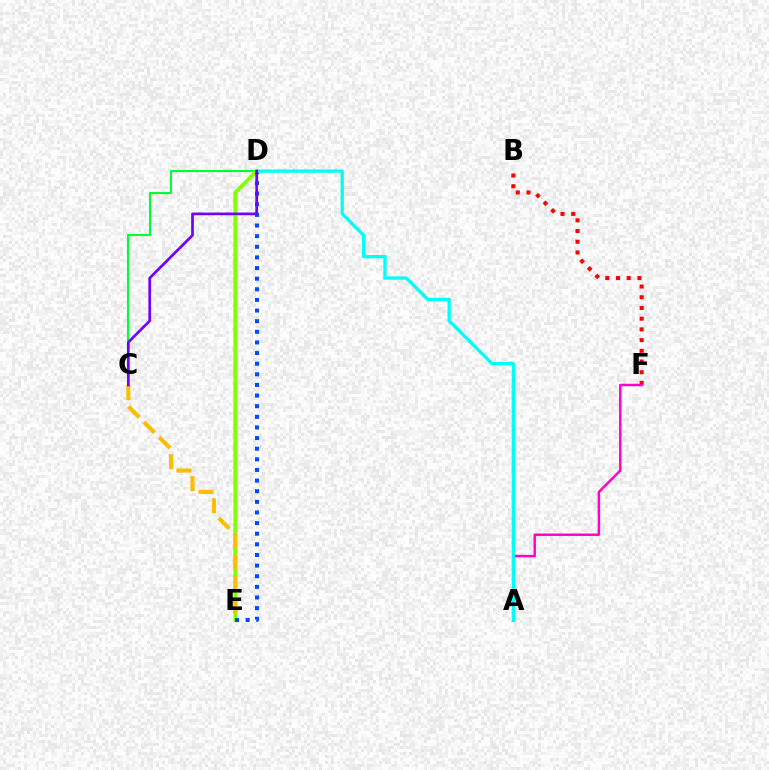{('B', 'F'): [{'color': '#ff0000', 'line_style': 'dotted', 'thickness': 2.91}], ('C', 'D'): [{'color': '#00ff39', 'line_style': 'solid', 'thickness': 1.52}, {'color': '#7200ff', 'line_style': 'solid', 'thickness': 1.94}], ('D', 'E'): [{'color': '#84ff00', 'line_style': 'solid', 'thickness': 2.74}, {'color': '#004bff', 'line_style': 'dotted', 'thickness': 2.89}], ('C', 'E'): [{'color': '#ffbd00', 'line_style': 'dashed', 'thickness': 2.95}], ('A', 'F'): [{'color': '#ff00cf', 'line_style': 'solid', 'thickness': 1.76}], ('A', 'D'): [{'color': '#00fff6', 'line_style': 'solid', 'thickness': 2.35}]}